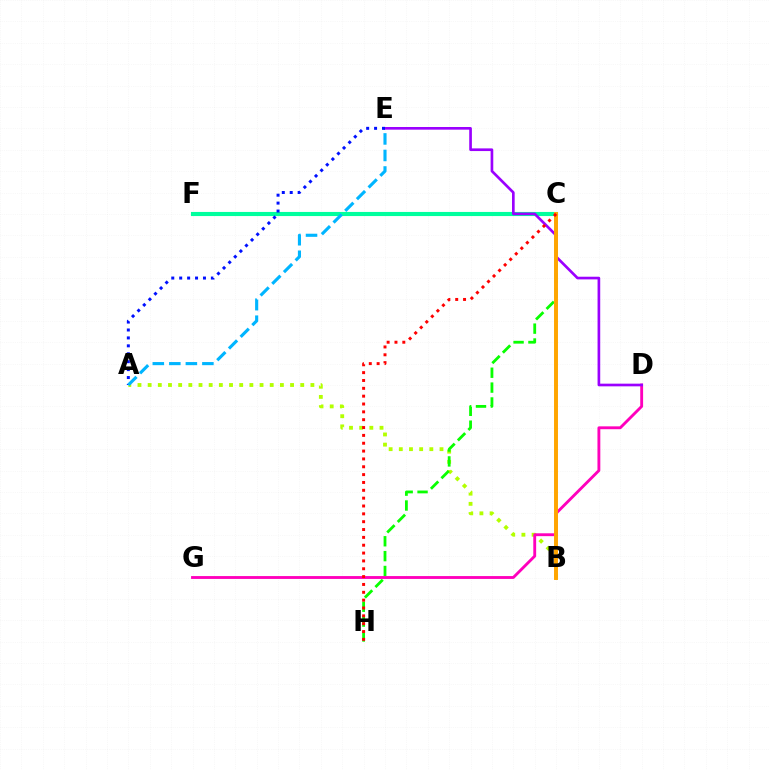{('A', 'B'): [{'color': '#b3ff00', 'line_style': 'dotted', 'thickness': 2.76}], ('C', 'H'): [{'color': '#08ff00', 'line_style': 'dashed', 'thickness': 2.02}, {'color': '#ff0000', 'line_style': 'dotted', 'thickness': 2.13}], ('D', 'G'): [{'color': '#ff00bd', 'line_style': 'solid', 'thickness': 2.06}], ('C', 'F'): [{'color': '#00ff9d', 'line_style': 'solid', 'thickness': 2.96}], ('D', 'E'): [{'color': '#9b00ff', 'line_style': 'solid', 'thickness': 1.92}], ('B', 'C'): [{'color': '#ffa500', 'line_style': 'solid', 'thickness': 2.84}], ('A', 'E'): [{'color': '#0010ff', 'line_style': 'dotted', 'thickness': 2.15}, {'color': '#00b5ff', 'line_style': 'dashed', 'thickness': 2.25}]}